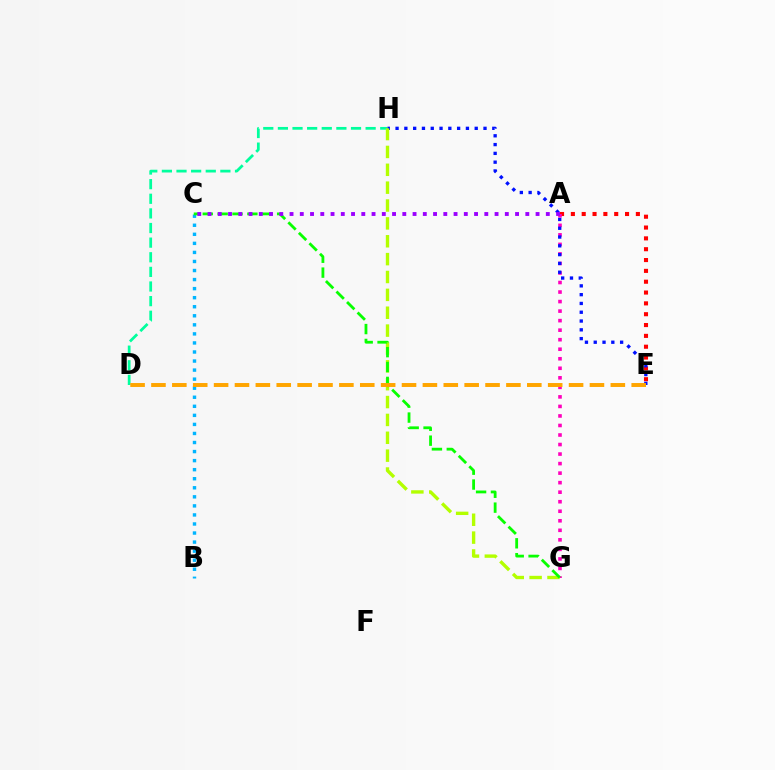{('B', 'C'): [{'color': '#00b5ff', 'line_style': 'dotted', 'thickness': 2.46}], ('A', 'E'): [{'color': '#ff0000', 'line_style': 'dotted', 'thickness': 2.94}], ('A', 'G'): [{'color': '#ff00bd', 'line_style': 'dotted', 'thickness': 2.59}], ('D', 'H'): [{'color': '#00ff9d', 'line_style': 'dashed', 'thickness': 1.99}], ('E', 'H'): [{'color': '#0010ff', 'line_style': 'dotted', 'thickness': 2.39}], ('G', 'H'): [{'color': '#b3ff00', 'line_style': 'dashed', 'thickness': 2.43}], ('C', 'G'): [{'color': '#08ff00', 'line_style': 'dashed', 'thickness': 2.02}], ('A', 'C'): [{'color': '#9b00ff', 'line_style': 'dotted', 'thickness': 2.79}], ('D', 'E'): [{'color': '#ffa500', 'line_style': 'dashed', 'thickness': 2.84}]}